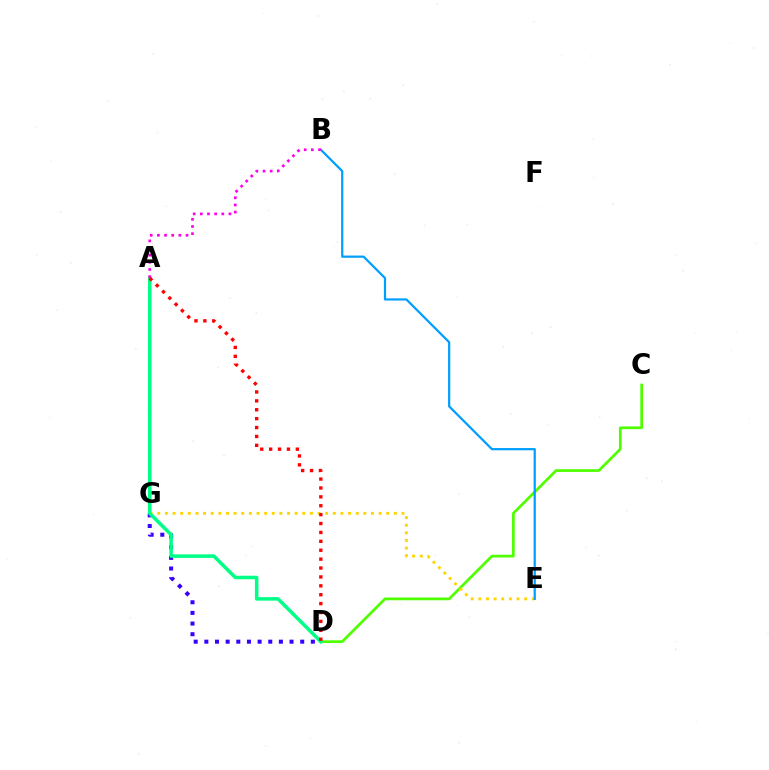{('C', 'D'): [{'color': '#4fff00', 'line_style': 'solid', 'thickness': 1.96}], ('E', 'G'): [{'color': '#ffd500', 'line_style': 'dotted', 'thickness': 2.07}], ('D', 'G'): [{'color': '#3700ff', 'line_style': 'dotted', 'thickness': 2.89}], ('A', 'D'): [{'color': '#00ff86', 'line_style': 'solid', 'thickness': 2.54}, {'color': '#ff0000', 'line_style': 'dotted', 'thickness': 2.42}], ('B', 'E'): [{'color': '#009eff', 'line_style': 'solid', 'thickness': 1.6}], ('A', 'B'): [{'color': '#ff00ed', 'line_style': 'dotted', 'thickness': 1.94}]}